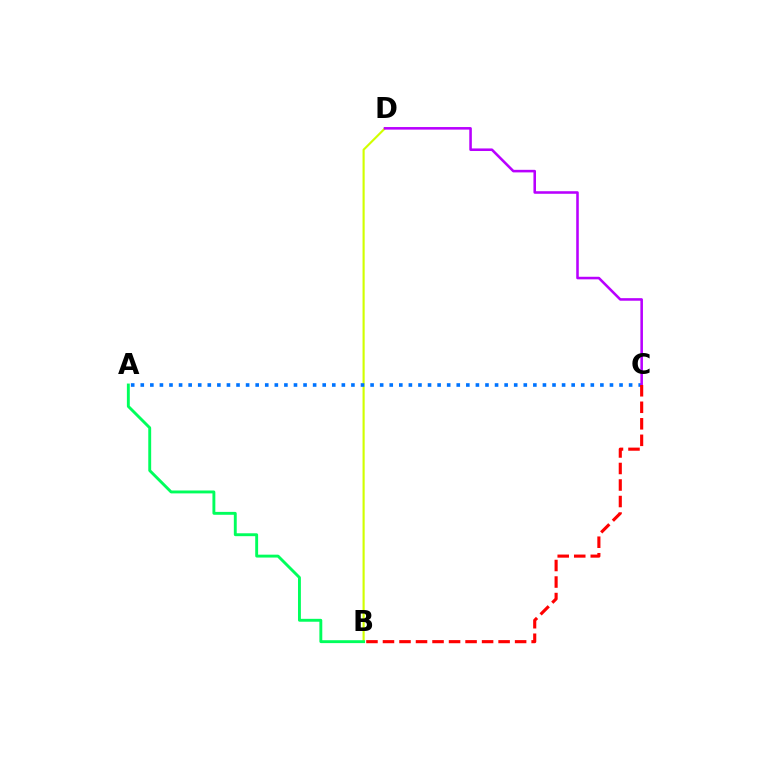{('B', 'D'): [{'color': '#d1ff00', 'line_style': 'solid', 'thickness': 1.54}], ('A', 'C'): [{'color': '#0074ff', 'line_style': 'dotted', 'thickness': 2.6}], ('C', 'D'): [{'color': '#b900ff', 'line_style': 'solid', 'thickness': 1.85}], ('A', 'B'): [{'color': '#00ff5c', 'line_style': 'solid', 'thickness': 2.08}], ('B', 'C'): [{'color': '#ff0000', 'line_style': 'dashed', 'thickness': 2.24}]}